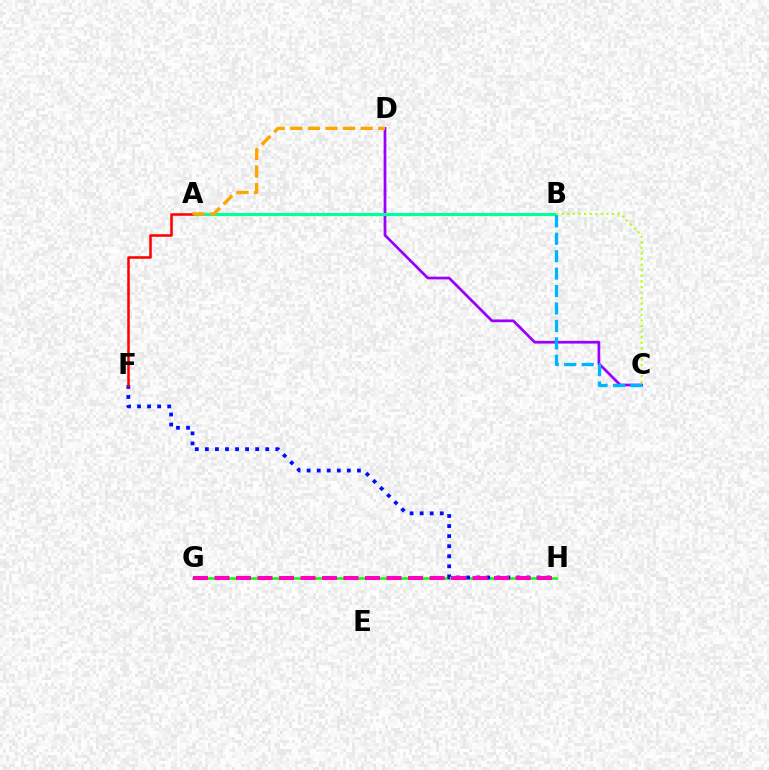{('C', 'D'): [{'color': '#9b00ff', 'line_style': 'solid', 'thickness': 1.96}], ('G', 'H'): [{'color': '#08ff00', 'line_style': 'solid', 'thickness': 1.81}, {'color': '#ff00bd', 'line_style': 'dashed', 'thickness': 2.92}], ('A', 'B'): [{'color': '#00ff9d', 'line_style': 'solid', 'thickness': 2.23}], ('F', 'H'): [{'color': '#0010ff', 'line_style': 'dotted', 'thickness': 2.73}], ('A', 'F'): [{'color': '#ff0000', 'line_style': 'solid', 'thickness': 1.83}], ('B', 'C'): [{'color': '#b3ff00', 'line_style': 'dotted', 'thickness': 1.52}, {'color': '#00b5ff', 'line_style': 'dashed', 'thickness': 2.37}], ('A', 'D'): [{'color': '#ffa500', 'line_style': 'dashed', 'thickness': 2.39}]}